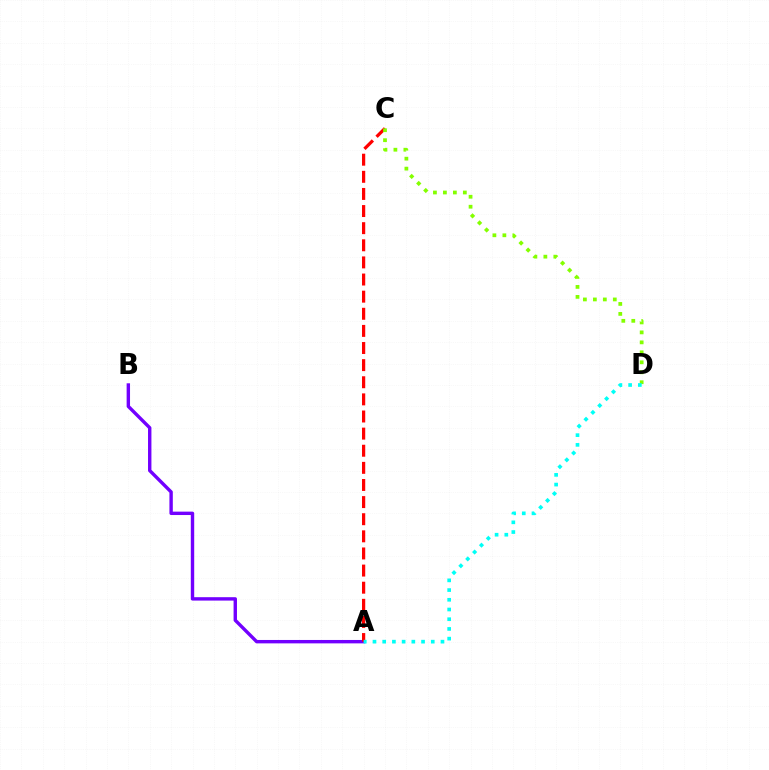{('A', 'B'): [{'color': '#7200ff', 'line_style': 'solid', 'thickness': 2.45}], ('A', 'C'): [{'color': '#ff0000', 'line_style': 'dashed', 'thickness': 2.33}], ('C', 'D'): [{'color': '#84ff00', 'line_style': 'dotted', 'thickness': 2.71}], ('A', 'D'): [{'color': '#00fff6', 'line_style': 'dotted', 'thickness': 2.64}]}